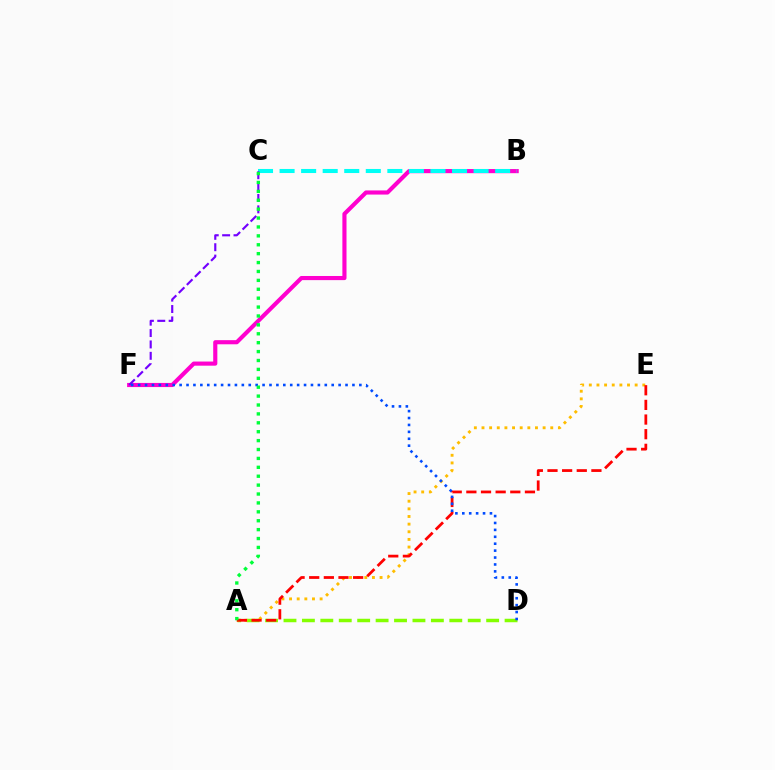{('B', 'F'): [{'color': '#ff00cf', 'line_style': 'solid', 'thickness': 2.98}], ('A', 'D'): [{'color': '#84ff00', 'line_style': 'dashed', 'thickness': 2.5}], ('A', 'E'): [{'color': '#ffbd00', 'line_style': 'dotted', 'thickness': 2.08}, {'color': '#ff0000', 'line_style': 'dashed', 'thickness': 1.99}], ('B', 'C'): [{'color': '#00fff6', 'line_style': 'dashed', 'thickness': 2.93}], ('C', 'F'): [{'color': '#7200ff', 'line_style': 'dashed', 'thickness': 1.55}], ('D', 'F'): [{'color': '#004bff', 'line_style': 'dotted', 'thickness': 1.88}], ('A', 'C'): [{'color': '#00ff39', 'line_style': 'dotted', 'thickness': 2.42}]}